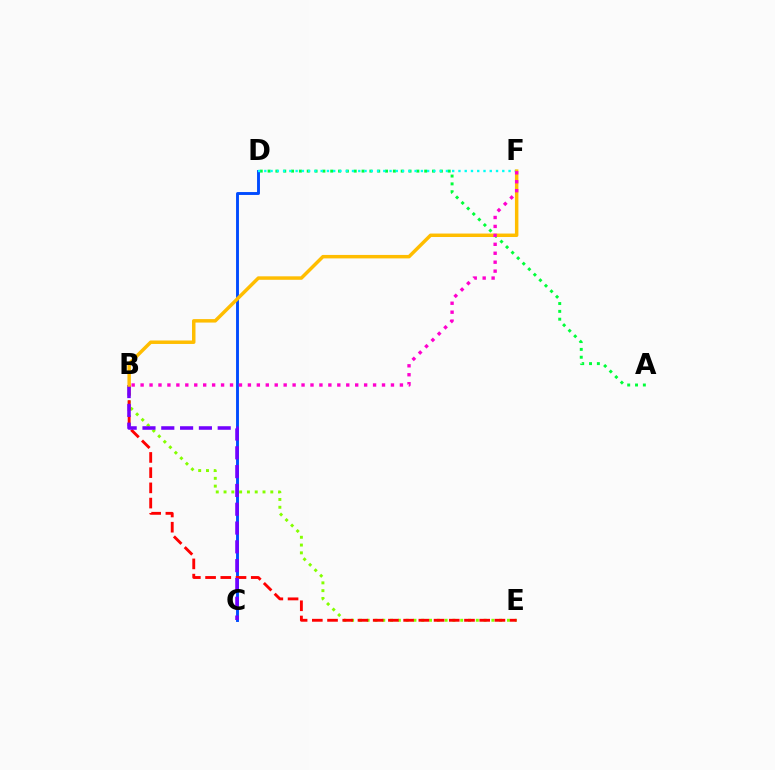{('A', 'D'): [{'color': '#00ff39', 'line_style': 'dotted', 'thickness': 2.13}], ('B', 'E'): [{'color': '#84ff00', 'line_style': 'dotted', 'thickness': 2.12}, {'color': '#ff0000', 'line_style': 'dashed', 'thickness': 2.07}], ('C', 'D'): [{'color': '#004bff', 'line_style': 'solid', 'thickness': 2.09}], ('D', 'F'): [{'color': '#00fff6', 'line_style': 'dotted', 'thickness': 1.7}], ('B', 'C'): [{'color': '#7200ff', 'line_style': 'dashed', 'thickness': 2.55}], ('B', 'F'): [{'color': '#ffbd00', 'line_style': 'solid', 'thickness': 2.5}, {'color': '#ff00cf', 'line_style': 'dotted', 'thickness': 2.43}]}